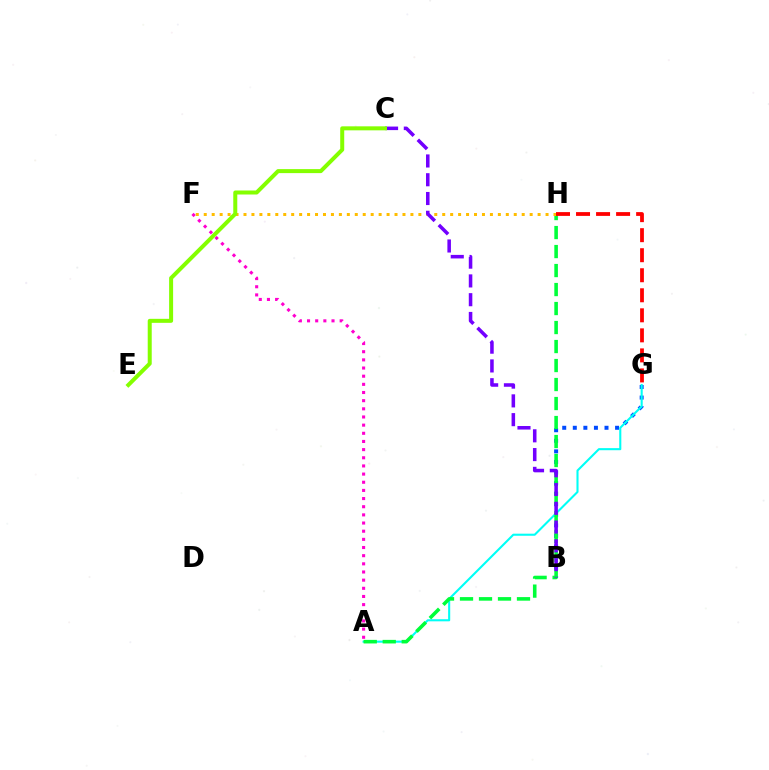{('B', 'G'): [{'color': '#004bff', 'line_style': 'dotted', 'thickness': 2.87}], ('A', 'G'): [{'color': '#00fff6', 'line_style': 'solid', 'thickness': 1.51}], ('A', 'H'): [{'color': '#00ff39', 'line_style': 'dashed', 'thickness': 2.58}], ('F', 'H'): [{'color': '#ffbd00', 'line_style': 'dotted', 'thickness': 2.16}], ('A', 'F'): [{'color': '#ff00cf', 'line_style': 'dotted', 'thickness': 2.22}], ('B', 'C'): [{'color': '#7200ff', 'line_style': 'dashed', 'thickness': 2.55}], ('G', 'H'): [{'color': '#ff0000', 'line_style': 'dashed', 'thickness': 2.72}], ('C', 'E'): [{'color': '#84ff00', 'line_style': 'solid', 'thickness': 2.88}]}